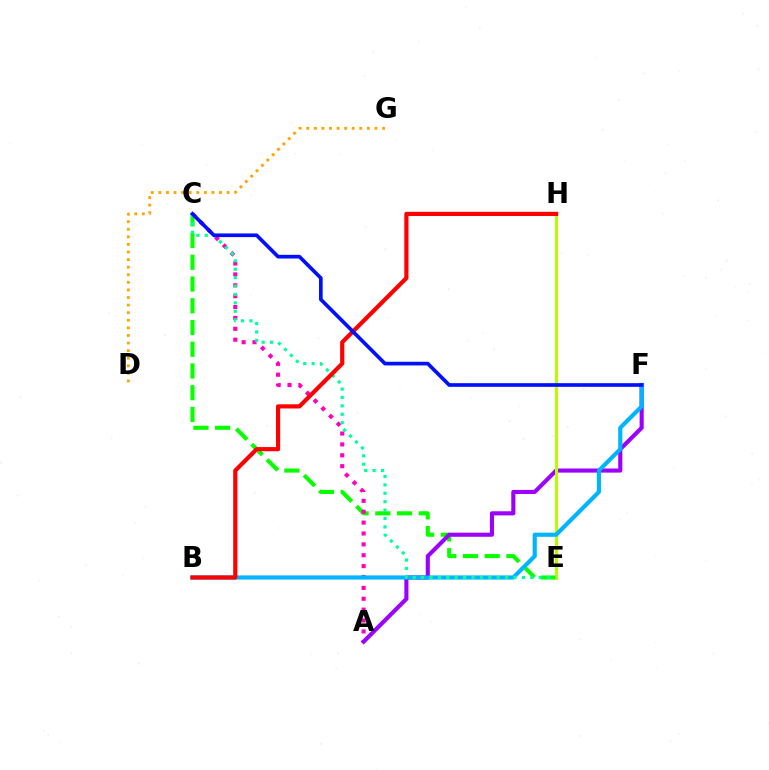{('C', 'E'): [{'color': '#08ff00', 'line_style': 'dashed', 'thickness': 2.95}, {'color': '#00ff9d', 'line_style': 'dotted', 'thickness': 2.28}], ('A', 'C'): [{'color': '#ff00bd', 'line_style': 'dotted', 'thickness': 2.96}], ('A', 'F'): [{'color': '#9b00ff', 'line_style': 'solid', 'thickness': 2.95}], ('E', 'H'): [{'color': '#b3ff00', 'line_style': 'solid', 'thickness': 2.19}], ('B', 'F'): [{'color': '#00b5ff', 'line_style': 'solid', 'thickness': 2.99}], ('B', 'H'): [{'color': '#ff0000', 'line_style': 'solid', 'thickness': 3.0}], ('D', 'G'): [{'color': '#ffa500', 'line_style': 'dotted', 'thickness': 2.06}], ('C', 'F'): [{'color': '#0010ff', 'line_style': 'solid', 'thickness': 2.64}]}